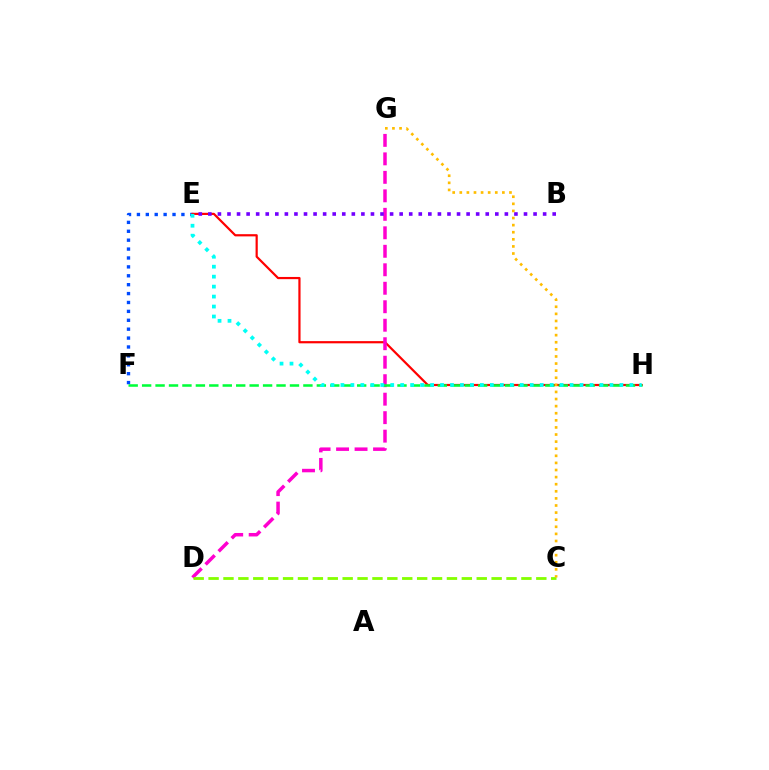{('E', 'F'): [{'color': '#004bff', 'line_style': 'dotted', 'thickness': 2.42}], ('E', 'H'): [{'color': '#ff0000', 'line_style': 'solid', 'thickness': 1.58}, {'color': '#00fff6', 'line_style': 'dotted', 'thickness': 2.71}], ('D', 'G'): [{'color': '#ff00cf', 'line_style': 'dashed', 'thickness': 2.51}], ('F', 'H'): [{'color': '#00ff39', 'line_style': 'dashed', 'thickness': 1.83}], ('C', 'D'): [{'color': '#84ff00', 'line_style': 'dashed', 'thickness': 2.02}], ('B', 'E'): [{'color': '#7200ff', 'line_style': 'dotted', 'thickness': 2.6}], ('C', 'G'): [{'color': '#ffbd00', 'line_style': 'dotted', 'thickness': 1.93}]}